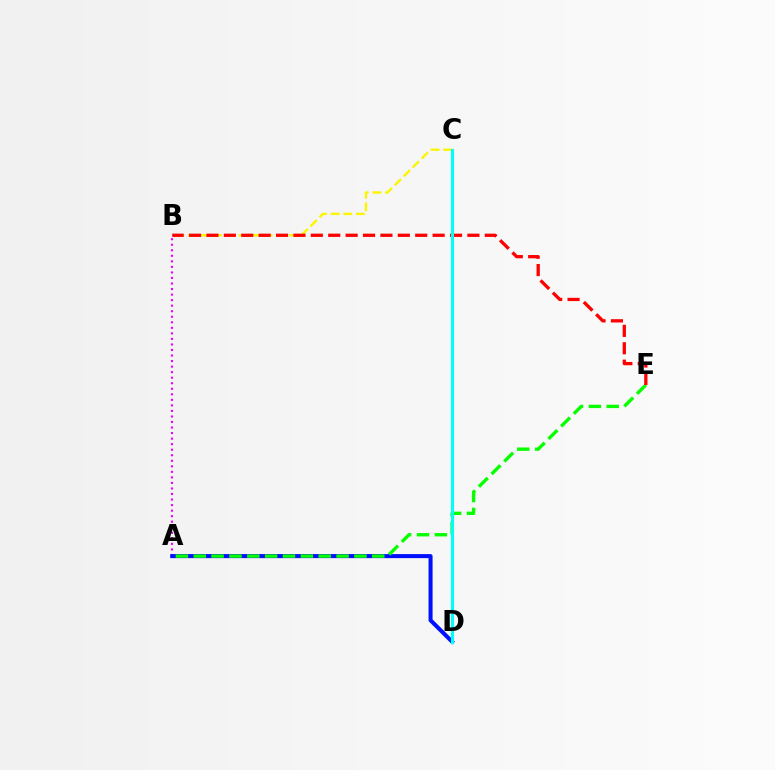{('A', 'B'): [{'color': '#ee00ff', 'line_style': 'dotted', 'thickness': 1.51}], ('A', 'D'): [{'color': '#0010ff', 'line_style': 'solid', 'thickness': 2.91}], ('B', 'C'): [{'color': '#fcf500', 'line_style': 'dashed', 'thickness': 1.72}], ('A', 'E'): [{'color': '#08ff00', 'line_style': 'dashed', 'thickness': 2.43}], ('B', 'E'): [{'color': '#ff0000', 'line_style': 'dashed', 'thickness': 2.36}], ('C', 'D'): [{'color': '#00fff6', 'line_style': 'solid', 'thickness': 2.25}]}